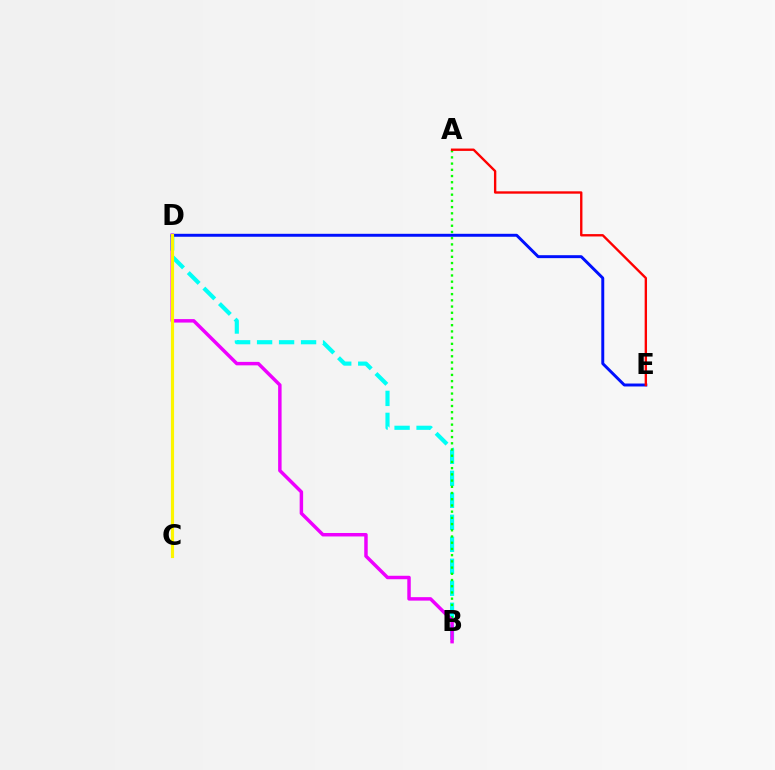{('B', 'D'): [{'color': '#00fff6', 'line_style': 'dashed', 'thickness': 2.99}, {'color': '#ee00ff', 'line_style': 'solid', 'thickness': 2.5}], ('A', 'B'): [{'color': '#08ff00', 'line_style': 'dotted', 'thickness': 1.69}], ('D', 'E'): [{'color': '#0010ff', 'line_style': 'solid', 'thickness': 2.12}], ('C', 'D'): [{'color': '#fcf500', 'line_style': 'solid', 'thickness': 2.27}], ('A', 'E'): [{'color': '#ff0000', 'line_style': 'solid', 'thickness': 1.7}]}